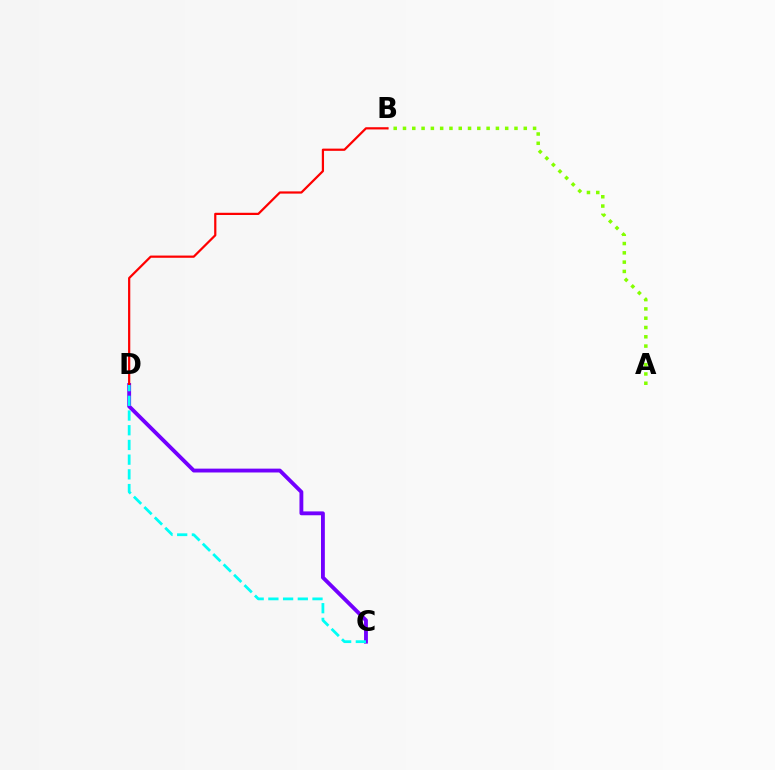{('C', 'D'): [{'color': '#7200ff', 'line_style': 'solid', 'thickness': 2.77}, {'color': '#00fff6', 'line_style': 'dashed', 'thickness': 2.0}], ('A', 'B'): [{'color': '#84ff00', 'line_style': 'dotted', 'thickness': 2.52}], ('B', 'D'): [{'color': '#ff0000', 'line_style': 'solid', 'thickness': 1.6}]}